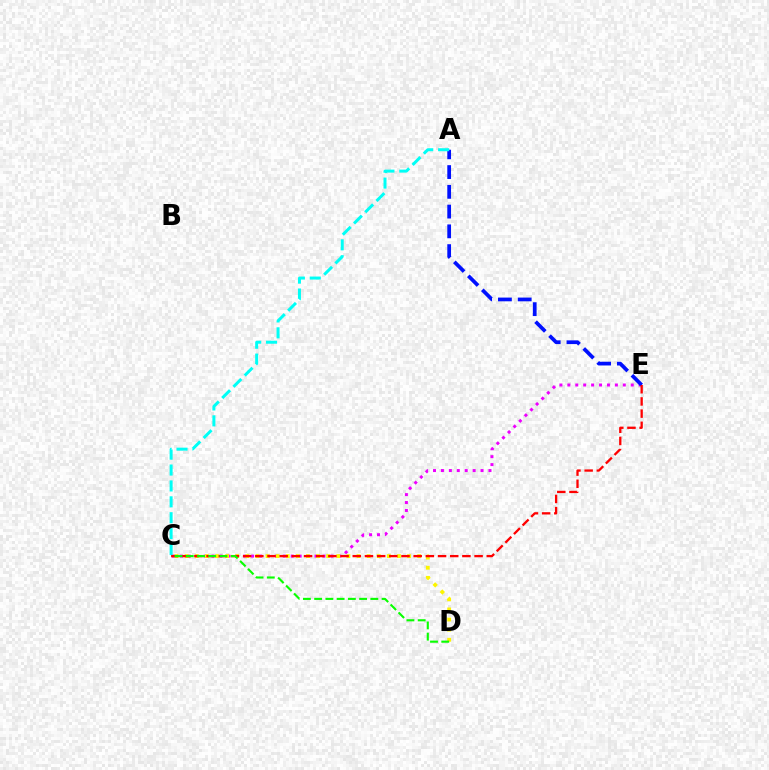{('C', 'E'): [{'color': '#ee00ff', 'line_style': 'dotted', 'thickness': 2.15}, {'color': '#ff0000', 'line_style': 'dashed', 'thickness': 1.65}], ('A', 'E'): [{'color': '#0010ff', 'line_style': 'dashed', 'thickness': 2.68}], ('A', 'C'): [{'color': '#00fff6', 'line_style': 'dashed', 'thickness': 2.16}], ('C', 'D'): [{'color': '#fcf500', 'line_style': 'dotted', 'thickness': 2.75}, {'color': '#08ff00', 'line_style': 'dashed', 'thickness': 1.53}]}